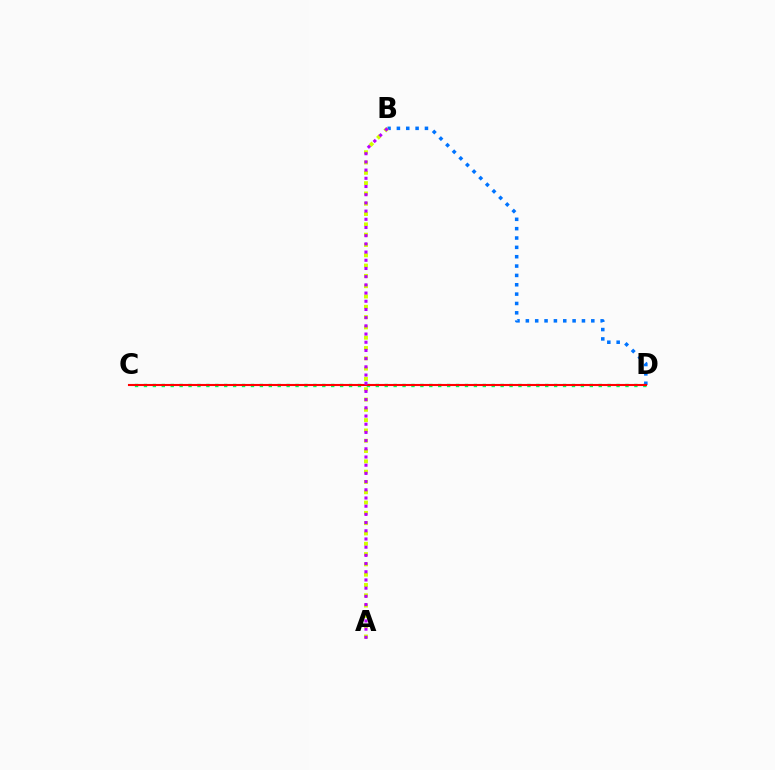{('C', 'D'): [{'color': '#00ff5c', 'line_style': 'dotted', 'thickness': 2.42}, {'color': '#ff0000', 'line_style': 'solid', 'thickness': 1.51}], ('B', 'D'): [{'color': '#0074ff', 'line_style': 'dotted', 'thickness': 2.54}], ('A', 'B'): [{'color': '#d1ff00', 'line_style': 'dotted', 'thickness': 2.8}, {'color': '#b900ff', 'line_style': 'dotted', 'thickness': 2.23}]}